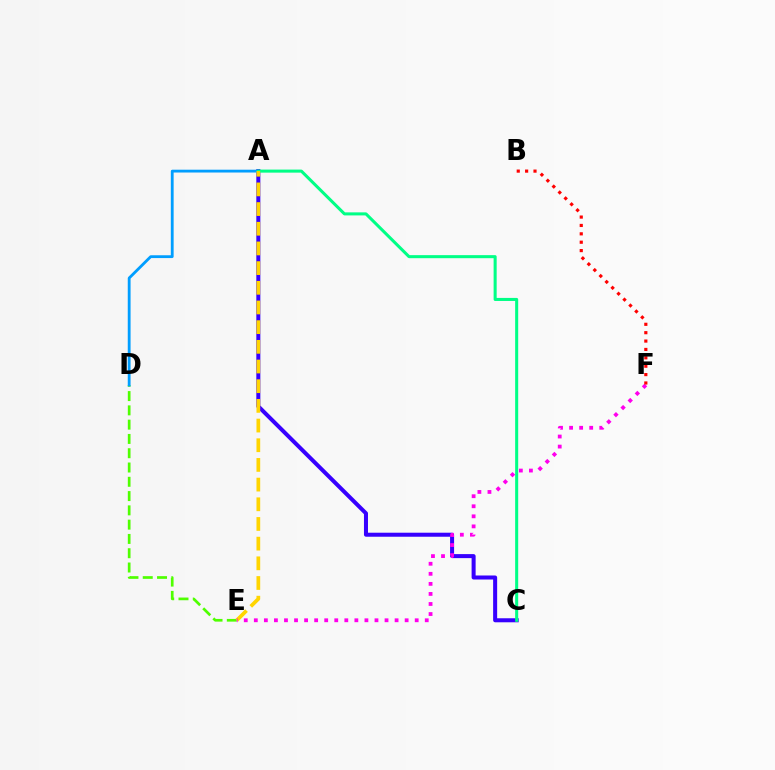{('A', 'C'): [{'color': '#3700ff', 'line_style': 'solid', 'thickness': 2.9}, {'color': '#00ff86', 'line_style': 'solid', 'thickness': 2.2}], ('D', 'E'): [{'color': '#4fff00', 'line_style': 'dashed', 'thickness': 1.94}], ('A', 'D'): [{'color': '#009eff', 'line_style': 'solid', 'thickness': 2.03}], ('A', 'E'): [{'color': '#ffd500', 'line_style': 'dashed', 'thickness': 2.67}], ('E', 'F'): [{'color': '#ff00ed', 'line_style': 'dotted', 'thickness': 2.73}], ('B', 'F'): [{'color': '#ff0000', 'line_style': 'dotted', 'thickness': 2.28}]}